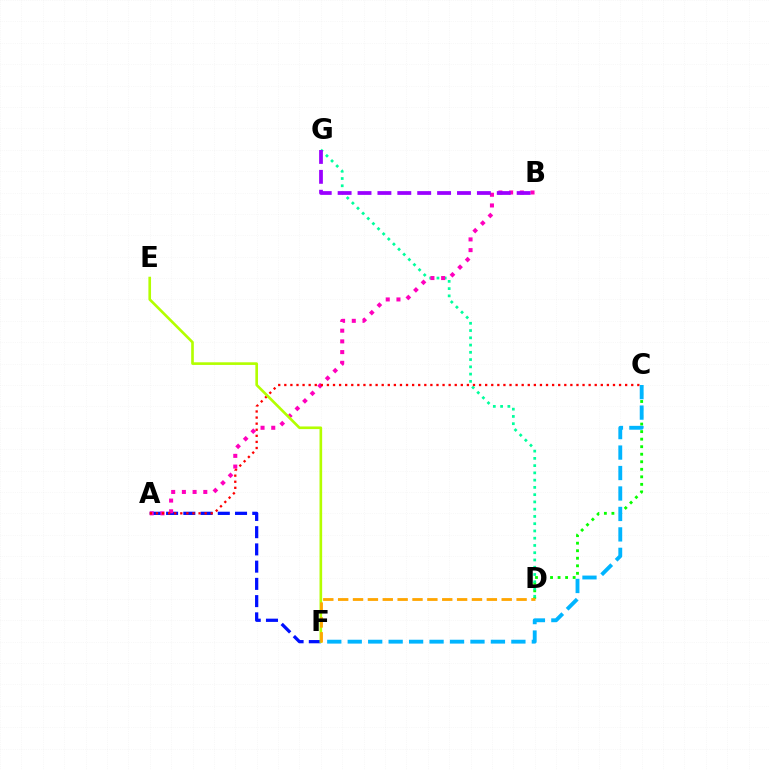{('A', 'F'): [{'color': '#0010ff', 'line_style': 'dashed', 'thickness': 2.34}], ('C', 'D'): [{'color': '#08ff00', 'line_style': 'dotted', 'thickness': 2.05}], ('D', 'G'): [{'color': '#00ff9d', 'line_style': 'dotted', 'thickness': 1.97}], ('A', 'B'): [{'color': '#ff00bd', 'line_style': 'dotted', 'thickness': 2.91}], ('B', 'G'): [{'color': '#9b00ff', 'line_style': 'dashed', 'thickness': 2.7}], ('A', 'C'): [{'color': '#ff0000', 'line_style': 'dotted', 'thickness': 1.65}], ('E', 'F'): [{'color': '#b3ff00', 'line_style': 'solid', 'thickness': 1.9}], ('D', 'F'): [{'color': '#ffa500', 'line_style': 'dashed', 'thickness': 2.02}], ('C', 'F'): [{'color': '#00b5ff', 'line_style': 'dashed', 'thickness': 2.78}]}